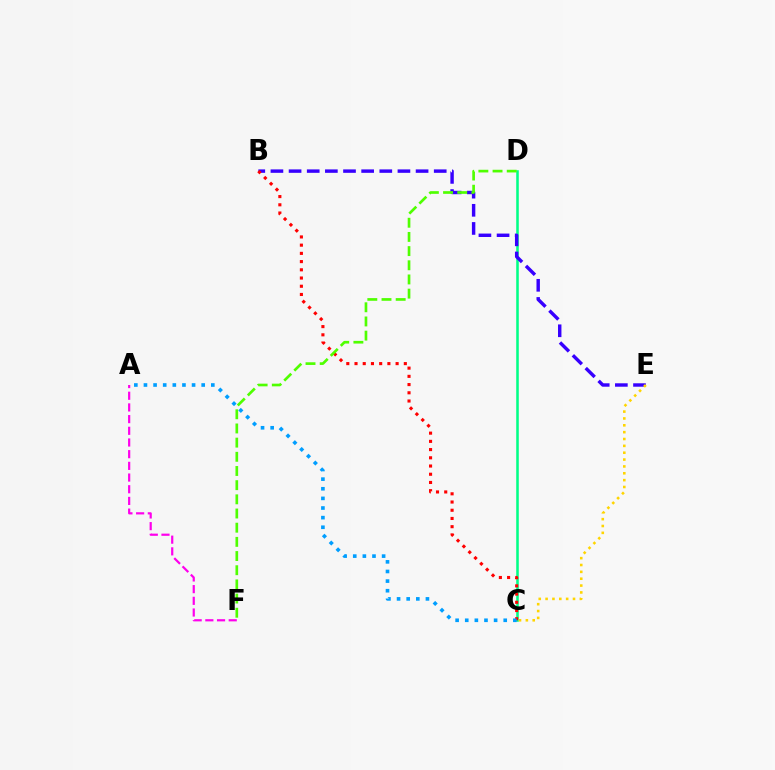{('C', 'D'): [{'color': '#00ff86', 'line_style': 'solid', 'thickness': 1.84}], ('B', 'E'): [{'color': '#3700ff', 'line_style': 'dashed', 'thickness': 2.46}], ('B', 'C'): [{'color': '#ff0000', 'line_style': 'dotted', 'thickness': 2.23}], ('D', 'F'): [{'color': '#4fff00', 'line_style': 'dashed', 'thickness': 1.93}], ('A', 'C'): [{'color': '#009eff', 'line_style': 'dotted', 'thickness': 2.61}], ('C', 'E'): [{'color': '#ffd500', 'line_style': 'dotted', 'thickness': 1.86}], ('A', 'F'): [{'color': '#ff00ed', 'line_style': 'dashed', 'thickness': 1.59}]}